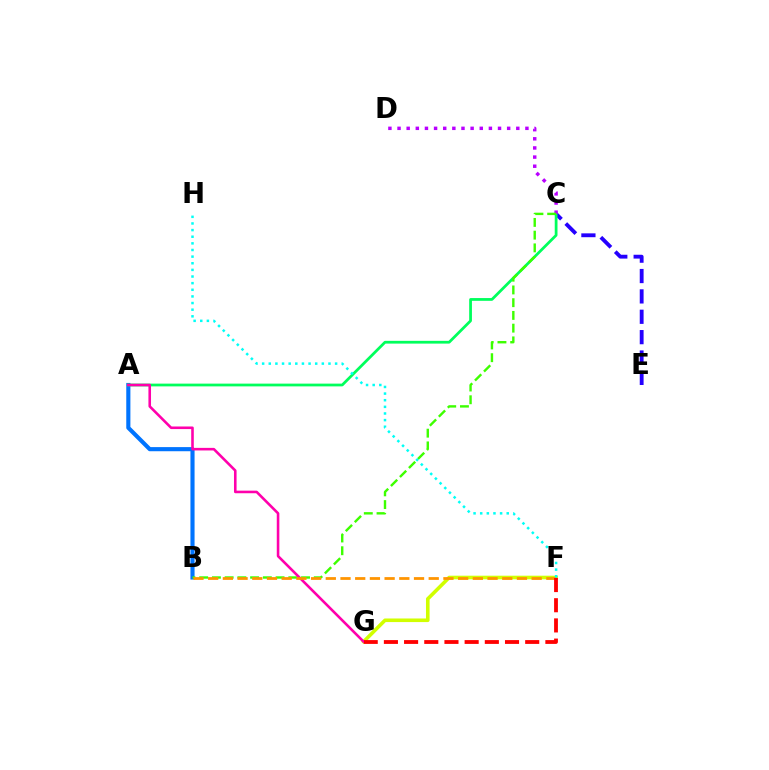{('F', 'G'): [{'color': '#d1ff00', 'line_style': 'solid', 'thickness': 2.59}, {'color': '#ff0000', 'line_style': 'dashed', 'thickness': 2.74}], ('C', 'E'): [{'color': '#2500ff', 'line_style': 'dashed', 'thickness': 2.77}], ('A', 'B'): [{'color': '#0074ff', 'line_style': 'solid', 'thickness': 2.97}], ('A', 'C'): [{'color': '#00ff5c', 'line_style': 'solid', 'thickness': 1.99}], ('C', 'D'): [{'color': '#b900ff', 'line_style': 'dotted', 'thickness': 2.48}], ('B', 'C'): [{'color': '#3dff00', 'line_style': 'dashed', 'thickness': 1.73}], ('A', 'G'): [{'color': '#ff00ac', 'line_style': 'solid', 'thickness': 1.86}], ('B', 'F'): [{'color': '#ff9400', 'line_style': 'dashed', 'thickness': 2.0}], ('F', 'H'): [{'color': '#00fff6', 'line_style': 'dotted', 'thickness': 1.8}]}